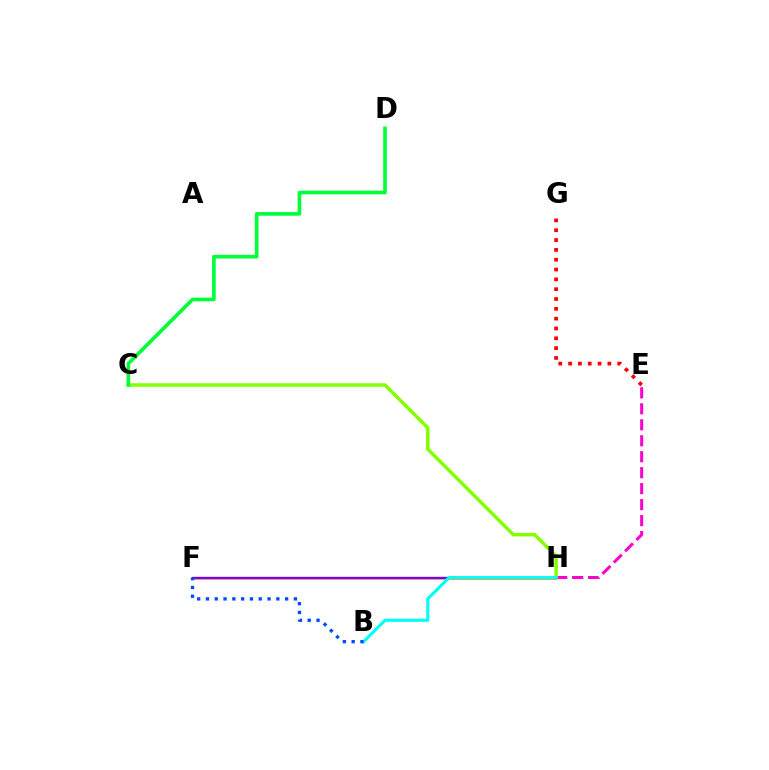{('E', 'H'): [{'color': '#ff00cf', 'line_style': 'dashed', 'thickness': 2.17}], ('C', 'H'): [{'color': '#84ff00', 'line_style': 'solid', 'thickness': 2.5}], ('F', 'H'): [{'color': '#ffbd00', 'line_style': 'solid', 'thickness': 1.88}, {'color': '#7200ff', 'line_style': 'solid', 'thickness': 1.7}], ('B', 'H'): [{'color': '#00fff6', 'line_style': 'solid', 'thickness': 2.22}], ('B', 'F'): [{'color': '#004bff', 'line_style': 'dotted', 'thickness': 2.39}], ('E', 'G'): [{'color': '#ff0000', 'line_style': 'dotted', 'thickness': 2.67}], ('C', 'D'): [{'color': '#00ff39', 'line_style': 'solid', 'thickness': 2.61}]}